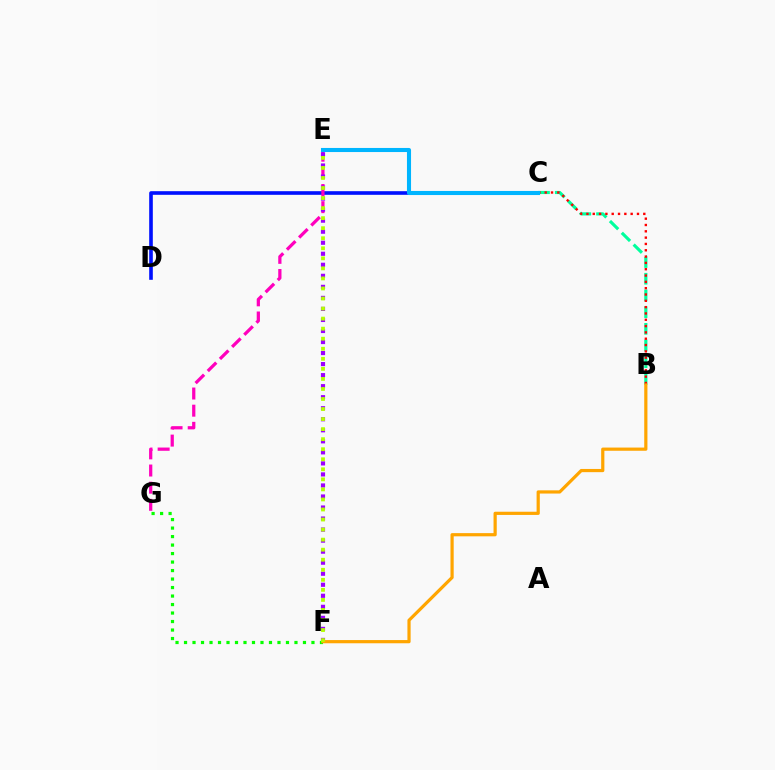{('B', 'C'): [{'color': '#00ff9d', 'line_style': 'dashed', 'thickness': 2.27}, {'color': '#ff0000', 'line_style': 'dotted', 'thickness': 1.72}], ('C', 'D'): [{'color': '#0010ff', 'line_style': 'solid', 'thickness': 2.61}], ('E', 'G'): [{'color': '#ff00bd', 'line_style': 'dashed', 'thickness': 2.33}], ('E', 'F'): [{'color': '#9b00ff', 'line_style': 'dotted', 'thickness': 3.0}, {'color': '#b3ff00', 'line_style': 'dotted', 'thickness': 2.73}], ('F', 'G'): [{'color': '#08ff00', 'line_style': 'dotted', 'thickness': 2.31}], ('C', 'E'): [{'color': '#00b5ff', 'line_style': 'solid', 'thickness': 2.94}], ('B', 'F'): [{'color': '#ffa500', 'line_style': 'solid', 'thickness': 2.3}]}